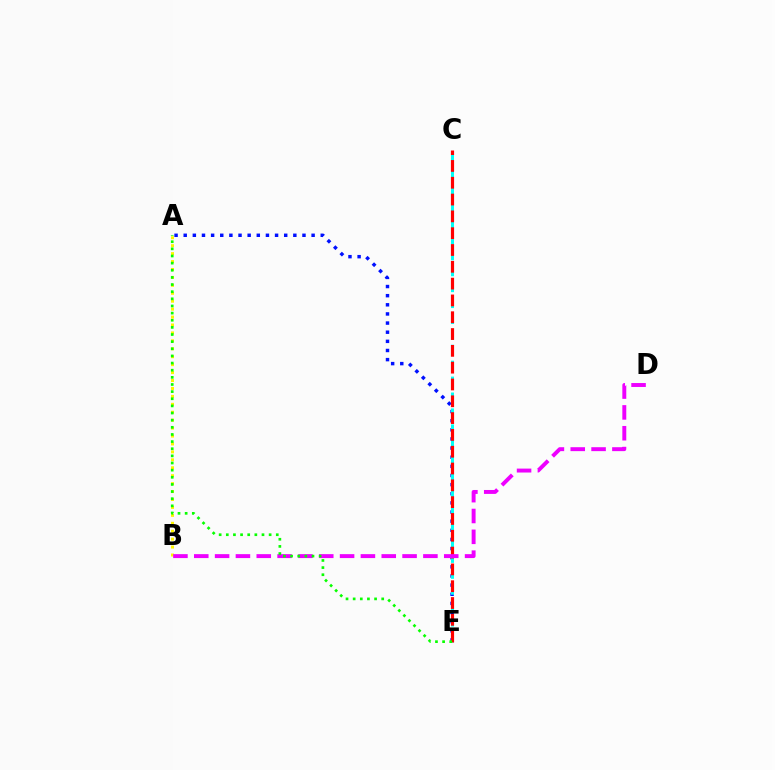{('A', 'B'): [{'color': '#fcf500', 'line_style': 'dotted', 'thickness': 2.15}], ('A', 'E'): [{'color': '#0010ff', 'line_style': 'dotted', 'thickness': 2.48}, {'color': '#08ff00', 'line_style': 'dotted', 'thickness': 1.94}], ('C', 'E'): [{'color': '#00fff6', 'line_style': 'dashed', 'thickness': 2.16}, {'color': '#ff0000', 'line_style': 'dashed', 'thickness': 2.28}], ('B', 'D'): [{'color': '#ee00ff', 'line_style': 'dashed', 'thickness': 2.83}]}